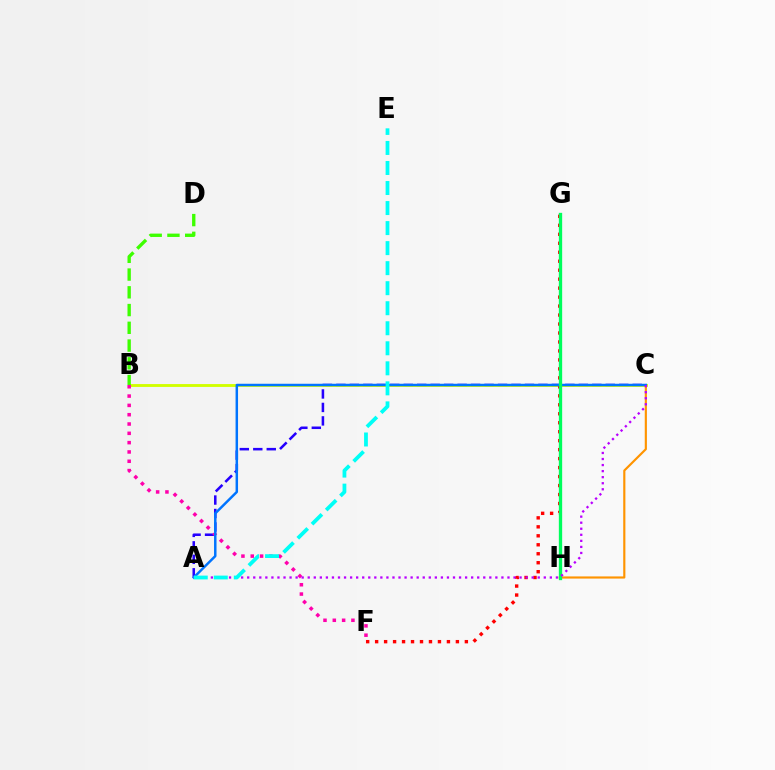{('A', 'C'): [{'color': '#2500ff', 'line_style': 'dashed', 'thickness': 1.83}, {'color': '#0074ff', 'line_style': 'solid', 'thickness': 1.78}, {'color': '#b900ff', 'line_style': 'dotted', 'thickness': 1.64}], ('B', 'C'): [{'color': '#d1ff00', 'line_style': 'solid', 'thickness': 2.06}], ('C', 'H'): [{'color': '#ff9400', 'line_style': 'solid', 'thickness': 1.55}], ('F', 'G'): [{'color': '#ff0000', 'line_style': 'dotted', 'thickness': 2.44}], ('B', 'F'): [{'color': '#ff00ac', 'line_style': 'dotted', 'thickness': 2.53}], ('G', 'H'): [{'color': '#00ff5c', 'line_style': 'solid', 'thickness': 2.4}], ('A', 'E'): [{'color': '#00fff6', 'line_style': 'dashed', 'thickness': 2.72}], ('B', 'D'): [{'color': '#3dff00', 'line_style': 'dashed', 'thickness': 2.41}]}